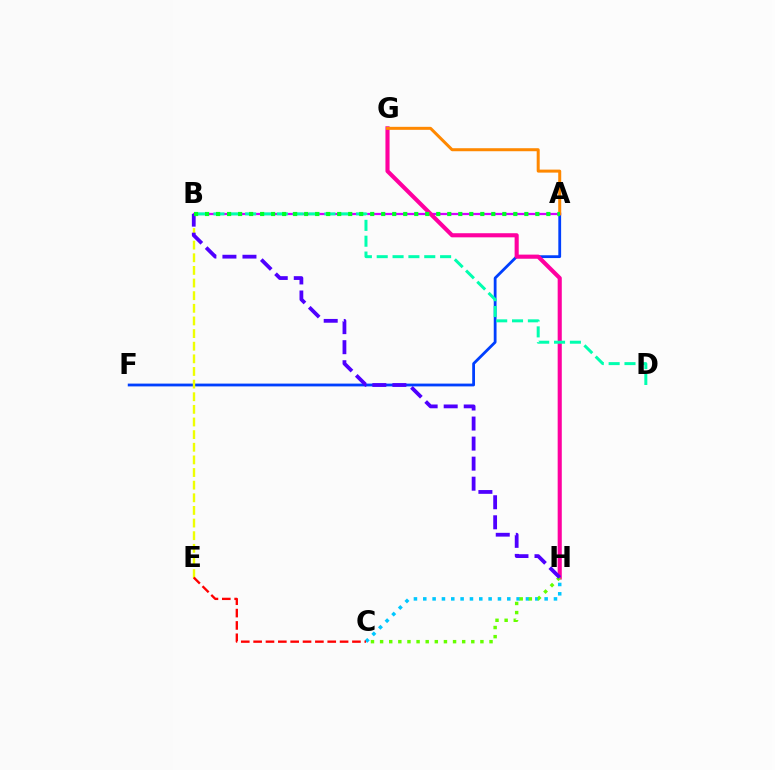{('A', 'B'): [{'color': '#d600ff', 'line_style': 'solid', 'thickness': 1.61}, {'color': '#00ff27', 'line_style': 'dotted', 'thickness': 2.99}], ('C', 'H'): [{'color': '#00c7ff', 'line_style': 'dotted', 'thickness': 2.54}, {'color': '#66ff00', 'line_style': 'dotted', 'thickness': 2.48}], ('A', 'F'): [{'color': '#003fff', 'line_style': 'solid', 'thickness': 2.01}], ('G', 'H'): [{'color': '#ff00a0', 'line_style': 'solid', 'thickness': 2.96}], ('A', 'G'): [{'color': '#ff8800', 'line_style': 'solid', 'thickness': 2.16}], ('B', 'D'): [{'color': '#00ffaf', 'line_style': 'dashed', 'thickness': 2.15}], ('B', 'E'): [{'color': '#eeff00', 'line_style': 'dashed', 'thickness': 1.72}], ('C', 'E'): [{'color': '#ff0000', 'line_style': 'dashed', 'thickness': 1.68}], ('B', 'H'): [{'color': '#4f00ff', 'line_style': 'dashed', 'thickness': 2.72}]}